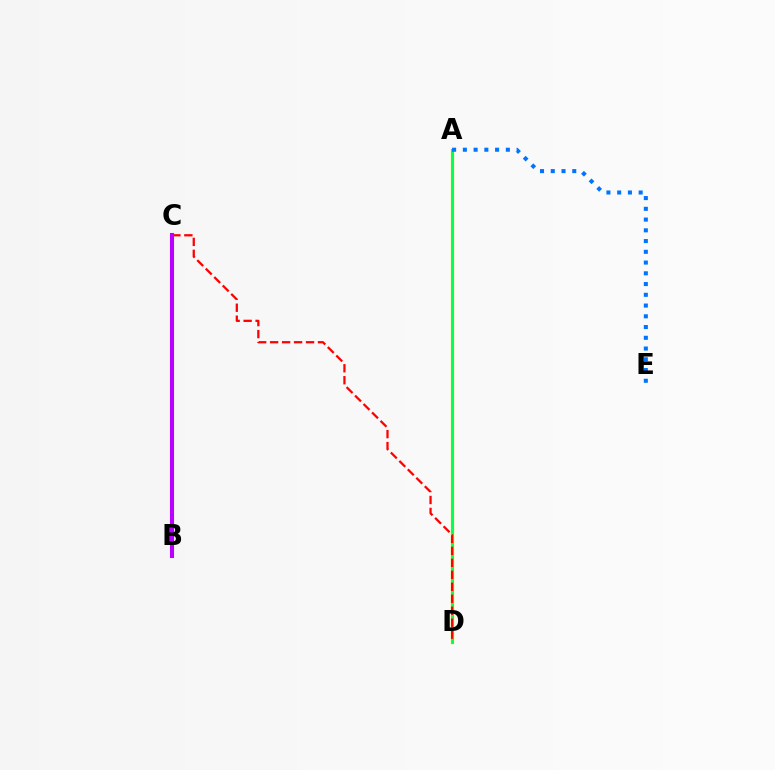{('A', 'D'): [{'color': '#d1ff00', 'line_style': 'solid', 'thickness': 2.38}, {'color': '#00ff5c', 'line_style': 'solid', 'thickness': 2.11}], ('C', 'D'): [{'color': '#ff0000', 'line_style': 'dashed', 'thickness': 1.63}], ('B', 'C'): [{'color': '#b900ff', 'line_style': 'solid', 'thickness': 2.94}], ('A', 'E'): [{'color': '#0074ff', 'line_style': 'dotted', 'thickness': 2.92}]}